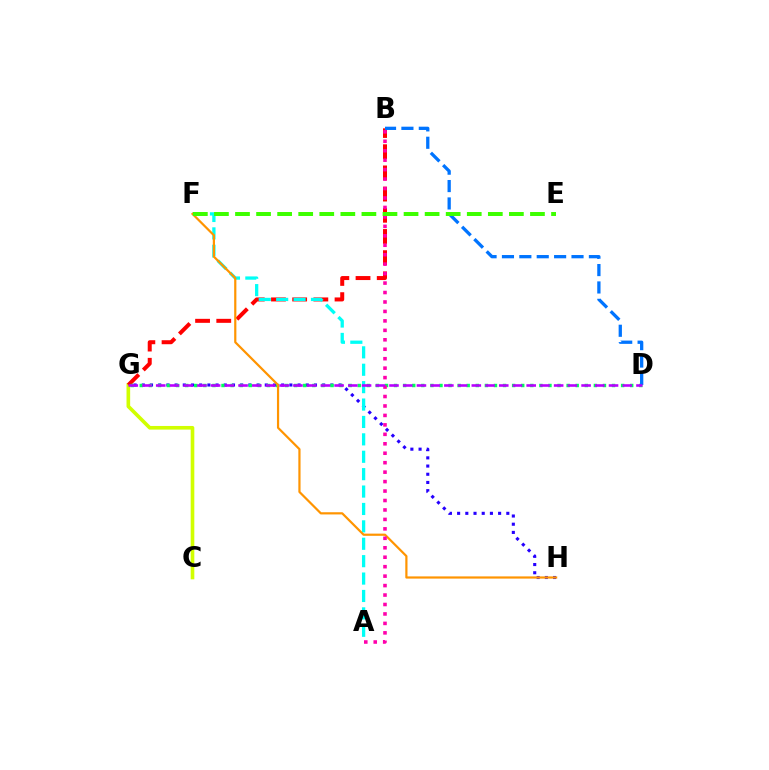{('G', 'H'): [{'color': '#2500ff', 'line_style': 'dotted', 'thickness': 2.23}], ('C', 'G'): [{'color': '#d1ff00', 'line_style': 'solid', 'thickness': 2.62}], ('B', 'G'): [{'color': '#ff0000', 'line_style': 'dashed', 'thickness': 2.88}], ('D', 'G'): [{'color': '#00ff5c', 'line_style': 'dotted', 'thickness': 2.47}, {'color': '#b900ff', 'line_style': 'dashed', 'thickness': 1.86}], ('A', 'F'): [{'color': '#00fff6', 'line_style': 'dashed', 'thickness': 2.36}], ('F', 'H'): [{'color': '#ff9400', 'line_style': 'solid', 'thickness': 1.59}], ('A', 'B'): [{'color': '#ff00ac', 'line_style': 'dotted', 'thickness': 2.57}], ('B', 'D'): [{'color': '#0074ff', 'line_style': 'dashed', 'thickness': 2.36}], ('E', 'F'): [{'color': '#3dff00', 'line_style': 'dashed', 'thickness': 2.86}]}